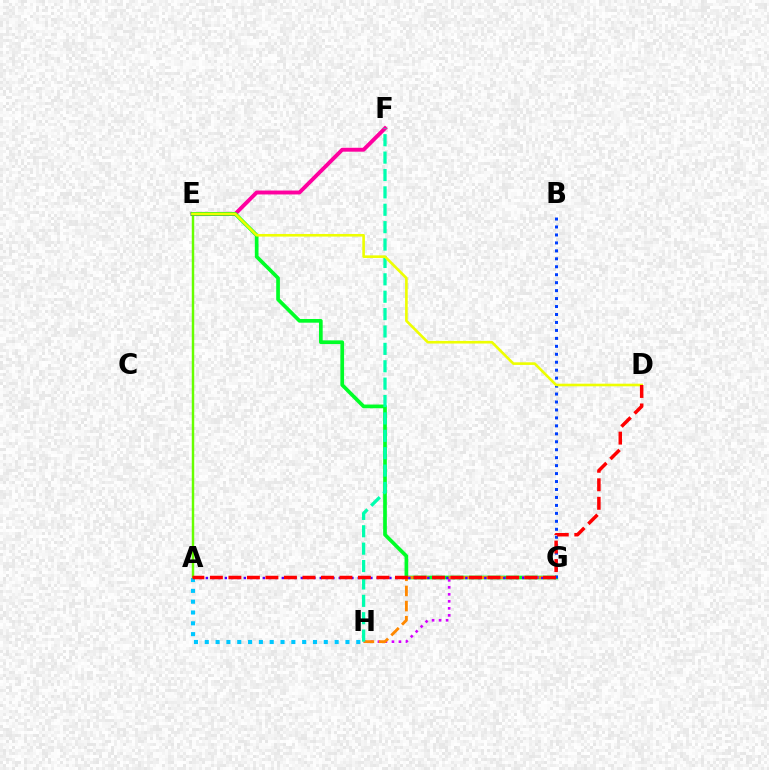{('A', 'E'): [{'color': '#66ff00', 'line_style': 'solid', 'thickness': 1.76}], ('E', 'F'): [{'color': '#ff00a0', 'line_style': 'solid', 'thickness': 2.82}], ('E', 'G'): [{'color': '#00ff27', 'line_style': 'solid', 'thickness': 2.66}], ('G', 'H'): [{'color': '#d600ff', 'line_style': 'dotted', 'thickness': 1.9}, {'color': '#ff8800', 'line_style': 'dashed', 'thickness': 2.06}], ('A', 'G'): [{'color': '#4f00ff', 'line_style': 'dotted', 'thickness': 1.72}], ('B', 'G'): [{'color': '#003fff', 'line_style': 'dotted', 'thickness': 2.16}], ('F', 'H'): [{'color': '#00ffaf', 'line_style': 'dashed', 'thickness': 2.36}], ('A', 'H'): [{'color': '#00c7ff', 'line_style': 'dotted', 'thickness': 2.94}], ('D', 'E'): [{'color': '#eeff00', 'line_style': 'solid', 'thickness': 1.89}], ('A', 'D'): [{'color': '#ff0000', 'line_style': 'dashed', 'thickness': 2.51}]}